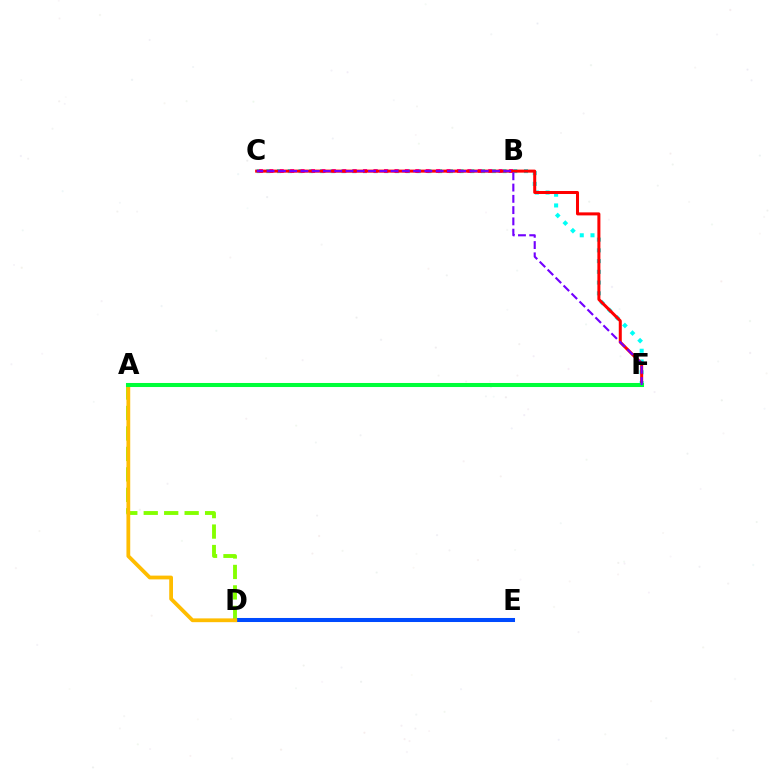{('D', 'E'): [{'color': '#004bff', 'line_style': 'solid', 'thickness': 2.91}], ('A', 'D'): [{'color': '#84ff00', 'line_style': 'dashed', 'thickness': 2.78}, {'color': '#ffbd00', 'line_style': 'solid', 'thickness': 2.72}], ('C', 'F'): [{'color': '#00fff6', 'line_style': 'dotted', 'thickness': 2.92}, {'color': '#ff0000', 'line_style': 'solid', 'thickness': 2.17}, {'color': '#7200ff', 'line_style': 'dashed', 'thickness': 1.53}], ('B', 'C'): [{'color': '#ff00cf', 'line_style': 'dotted', 'thickness': 2.83}], ('A', 'F'): [{'color': '#00ff39', 'line_style': 'solid', 'thickness': 2.92}]}